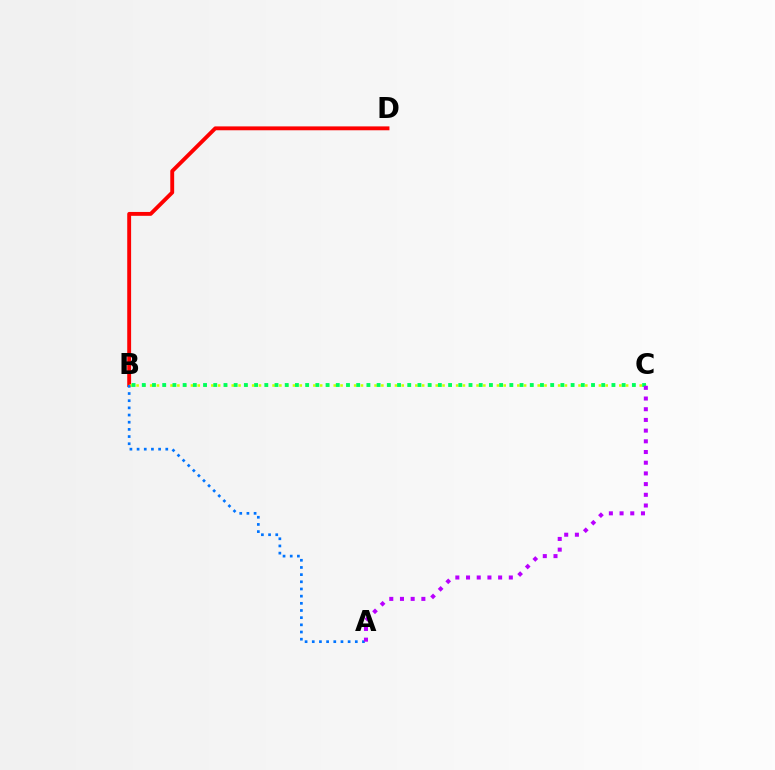{('B', 'D'): [{'color': '#ff0000', 'line_style': 'solid', 'thickness': 2.79}], ('B', 'C'): [{'color': '#d1ff00', 'line_style': 'dotted', 'thickness': 1.85}, {'color': '#00ff5c', 'line_style': 'dotted', 'thickness': 2.77}], ('A', 'B'): [{'color': '#0074ff', 'line_style': 'dotted', 'thickness': 1.95}], ('A', 'C'): [{'color': '#b900ff', 'line_style': 'dotted', 'thickness': 2.91}]}